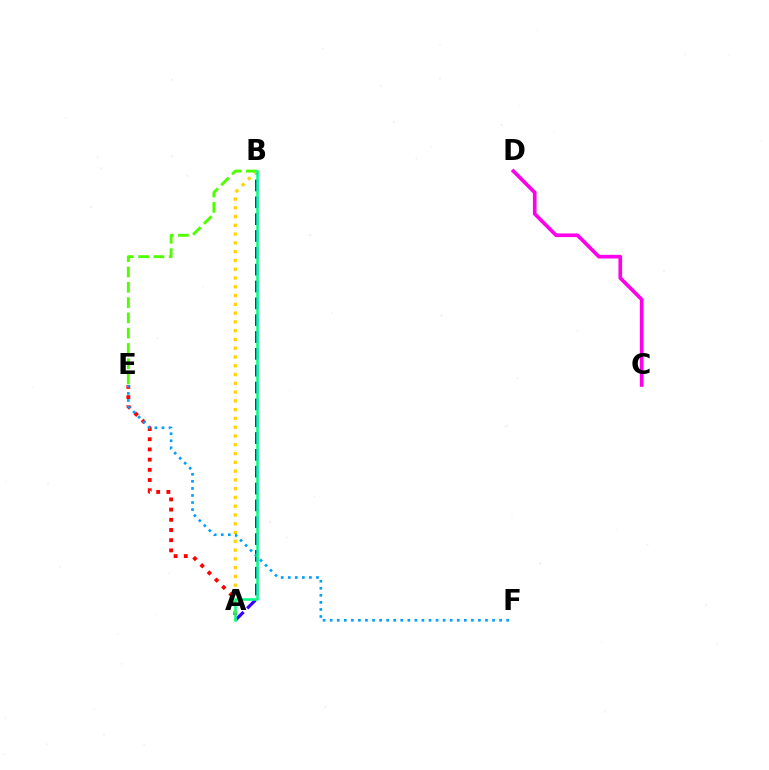{('A', 'B'): [{'color': '#3700ff', 'line_style': 'dashed', 'thickness': 2.29}, {'color': '#ffd500', 'line_style': 'dotted', 'thickness': 2.38}, {'color': '#00ff86', 'line_style': 'solid', 'thickness': 1.83}], ('A', 'E'): [{'color': '#ff0000', 'line_style': 'dotted', 'thickness': 2.77}], ('C', 'D'): [{'color': '#ff00ed', 'line_style': 'solid', 'thickness': 2.64}], ('E', 'F'): [{'color': '#009eff', 'line_style': 'dotted', 'thickness': 1.92}], ('B', 'E'): [{'color': '#4fff00', 'line_style': 'dashed', 'thickness': 2.08}]}